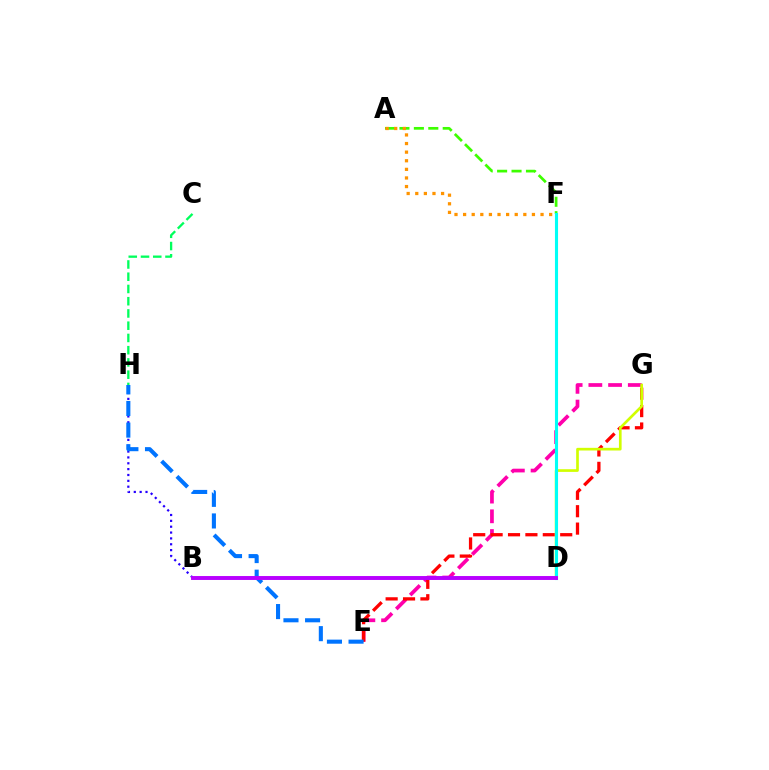{('B', 'H'): [{'color': '#2500ff', 'line_style': 'dotted', 'thickness': 1.59}], ('E', 'G'): [{'color': '#ff00ac', 'line_style': 'dashed', 'thickness': 2.68}, {'color': '#ff0000', 'line_style': 'dashed', 'thickness': 2.36}], ('A', 'F'): [{'color': '#3dff00', 'line_style': 'dashed', 'thickness': 1.96}, {'color': '#ff9400', 'line_style': 'dotted', 'thickness': 2.34}], ('D', 'G'): [{'color': '#d1ff00', 'line_style': 'solid', 'thickness': 1.93}], ('C', 'H'): [{'color': '#00ff5c', 'line_style': 'dashed', 'thickness': 1.66}], ('D', 'F'): [{'color': '#00fff6', 'line_style': 'solid', 'thickness': 2.24}], ('E', 'H'): [{'color': '#0074ff', 'line_style': 'dashed', 'thickness': 2.94}], ('B', 'D'): [{'color': '#b900ff', 'line_style': 'solid', 'thickness': 2.82}]}